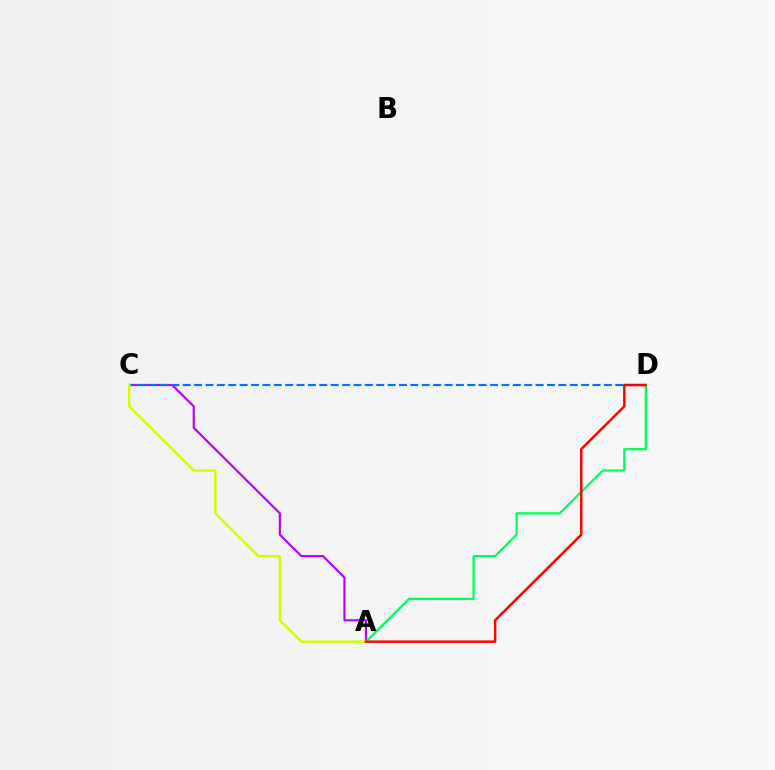{('A', 'C'): [{'color': '#b900ff', 'line_style': 'solid', 'thickness': 1.55}, {'color': '#d1ff00', 'line_style': 'solid', 'thickness': 1.78}], ('C', 'D'): [{'color': '#0074ff', 'line_style': 'dashed', 'thickness': 1.55}], ('A', 'D'): [{'color': '#00ff5c', 'line_style': 'solid', 'thickness': 1.64}, {'color': '#ff0000', 'line_style': 'solid', 'thickness': 1.76}]}